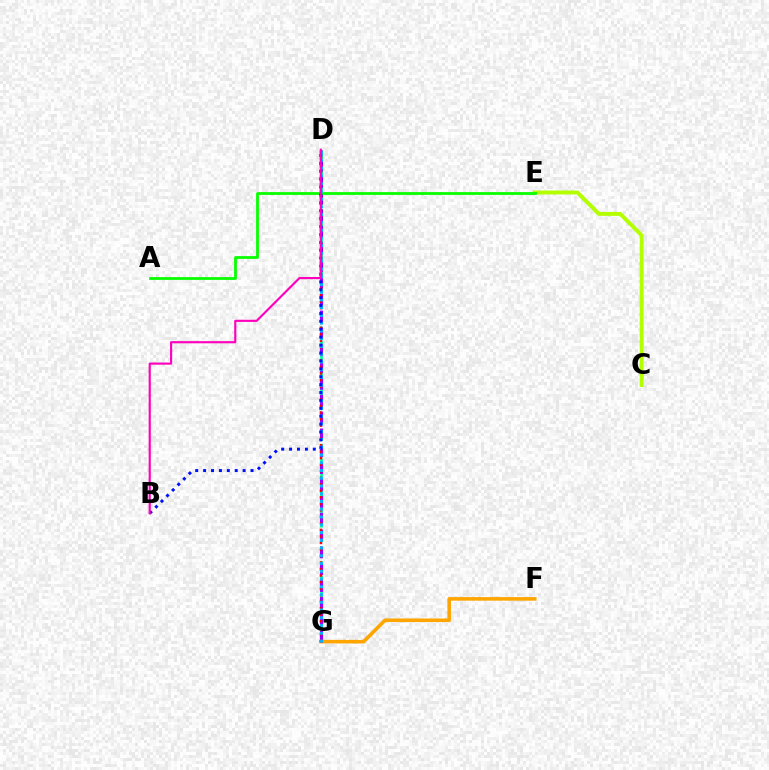{('D', 'G'): [{'color': '#00ff9d', 'line_style': 'dashed', 'thickness': 1.99}, {'color': '#9b00ff', 'line_style': 'dashed', 'thickness': 2.29}, {'color': '#ff0000', 'line_style': 'dotted', 'thickness': 1.77}, {'color': '#00b5ff', 'line_style': 'dotted', 'thickness': 2.11}], ('F', 'G'): [{'color': '#ffa500', 'line_style': 'solid', 'thickness': 2.57}], ('C', 'E'): [{'color': '#b3ff00', 'line_style': 'solid', 'thickness': 2.84}], ('A', 'E'): [{'color': '#08ff00', 'line_style': 'solid', 'thickness': 2.01}], ('B', 'D'): [{'color': '#0010ff', 'line_style': 'dotted', 'thickness': 2.15}, {'color': '#ff00bd', 'line_style': 'solid', 'thickness': 1.55}]}